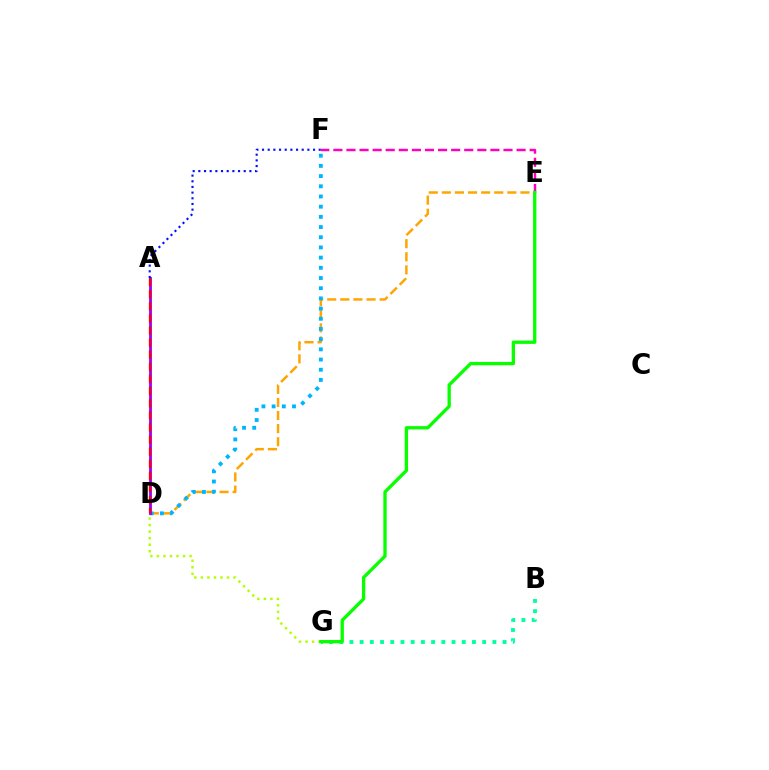{('D', 'E'): [{'color': '#ffa500', 'line_style': 'dashed', 'thickness': 1.78}], ('B', 'G'): [{'color': '#00ff9d', 'line_style': 'dotted', 'thickness': 2.77}], ('D', 'G'): [{'color': '#b3ff00', 'line_style': 'dotted', 'thickness': 1.78}], ('E', 'F'): [{'color': '#ff00bd', 'line_style': 'dashed', 'thickness': 1.78}], ('D', 'F'): [{'color': '#00b5ff', 'line_style': 'dotted', 'thickness': 2.77}], ('A', 'D'): [{'color': '#9b00ff', 'line_style': 'solid', 'thickness': 2.04}, {'color': '#ff0000', 'line_style': 'dashed', 'thickness': 1.64}], ('A', 'F'): [{'color': '#0010ff', 'line_style': 'dotted', 'thickness': 1.54}], ('E', 'G'): [{'color': '#08ff00', 'line_style': 'solid', 'thickness': 2.38}]}